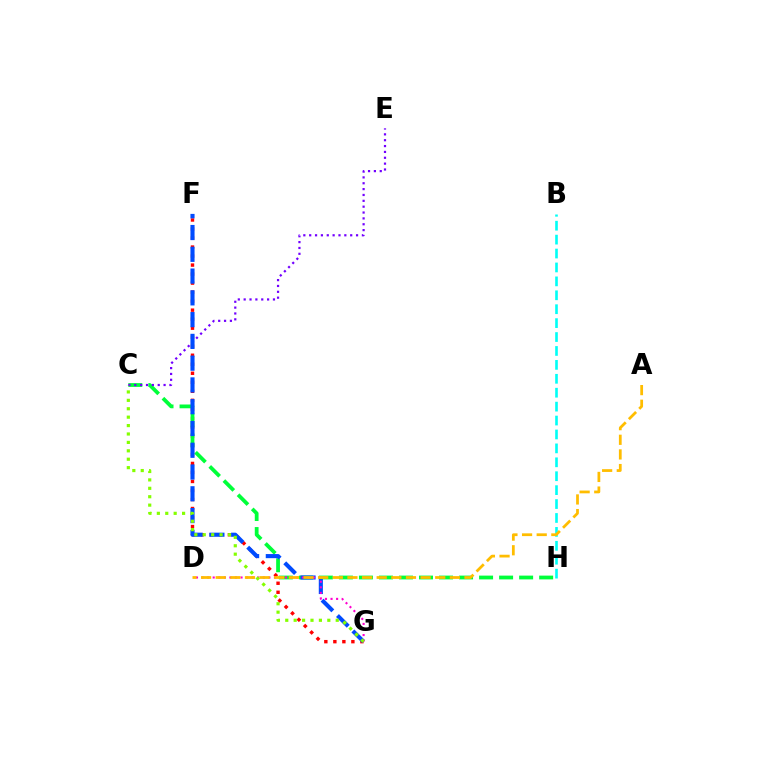{('F', 'G'): [{'color': '#ff0000', 'line_style': 'dotted', 'thickness': 2.45}, {'color': '#004bff', 'line_style': 'dashed', 'thickness': 2.96}], ('C', 'H'): [{'color': '#00ff39', 'line_style': 'dashed', 'thickness': 2.72}], ('B', 'H'): [{'color': '#00fff6', 'line_style': 'dashed', 'thickness': 1.89}], ('C', 'E'): [{'color': '#7200ff', 'line_style': 'dotted', 'thickness': 1.59}], ('D', 'G'): [{'color': '#ff00cf', 'line_style': 'dotted', 'thickness': 1.51}], ('A', 'D'): [{'color': '#ffbd00', 'line_style': 'dashed', 'thickness': 1.99}], ('C', 'G'): [{'color': '#84ff00', 'line_style': 'dotted', 'thickness': 2.29}]}